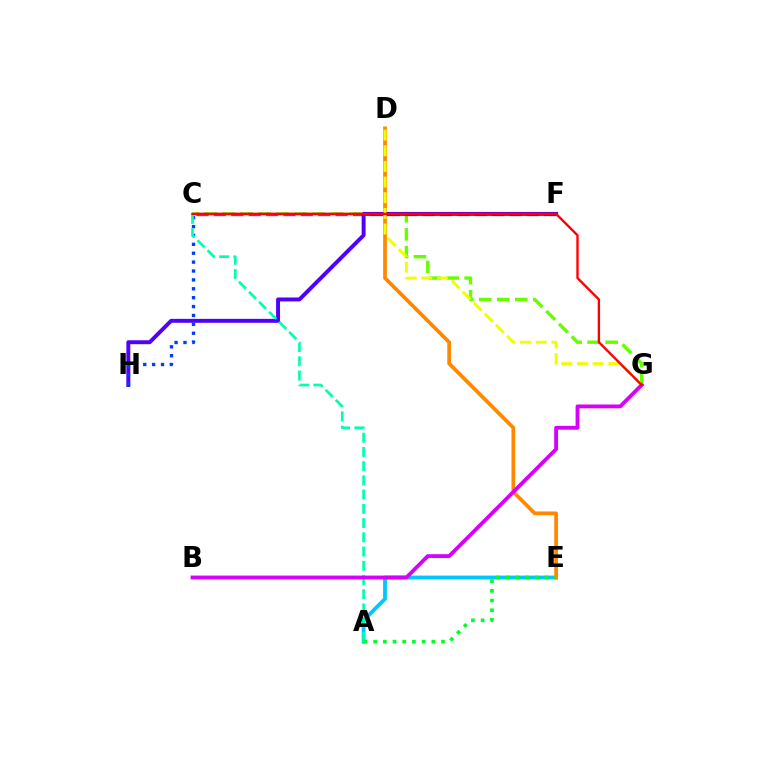{('A', 'E'): [{'color': '#00c7ff', 'line_style': 'solid', 'thickness': 2.76}, {'color': '#00ff27', 'line_style': 'dotted', 'thickness': 2.63}], ('D', 'E'): [{'color': '#ff8800', 'line_style': 'solid', 'thickness': 2.69}], ('C', 'G'): [{'color': '#66ff00', 'line_style': 'dashed', 'thickness': 2.45}, {'color': '#ff0000', 'line_style': 'solid', 'thickness': 1.7}], ('C', 'F'): [{'color': '#ff00a0', 'line_style': 'dashed', 'thickness': 2.36}], ('F', 'H'): [{'color': '#4f00ff', 'line_style': 'solid', 'thickness': 2.83}], ('D', 'G'): [{'color': '#eeff00', 'line_style': 'dashed', 'thickness': 2.13}], ('C', 'H'): [{'color': '#003fff', 'line_style': 'dotted', 'thickness': 2.42}], ('A', 'C'): [{'color': '#00ffaf', 'line_style': 'dashed', 'thickness': 1.93}], ('B', 'G'): [{'color': '#d600ff', 'line_style': 'solid', 'thickness': 2.76}]}